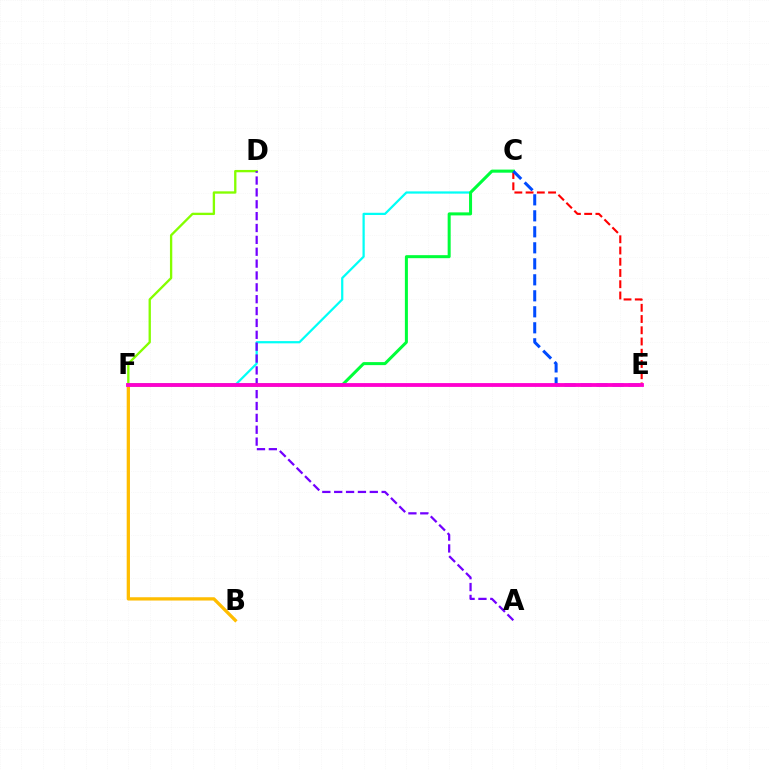{('D', 'F'): [{'color': '#84ff00', 'line_style': 'solid', 'thickness': 1.68}], ('B', 'F'): [{'color': '#ffbd00', 'line_style': 'solid', 'thickness': 2.37}], ('C', 'F'): [{'color': '#00fff6', 'line_style': 'solid', 'thickness': 1.61}, {'color': '#00ff39', 'line_style': 'solid', 'thickness': 2.18}], ('C', 'E'): [{'color': '#ff0000', 'line_style': 'dashed', 'thickness': 1.53}, {'color': '#004bff', 'line_style': 'dashed', 'thickness': 2.17}], ('A', 'D'): [{'color': '#7200ff', 'line_style': 'dashed', 'thickness': 1.61}], ('E', 'F'): [{'color': '#ff00cf', 'line_style': 'solid', 'thickness': 2.75}]}